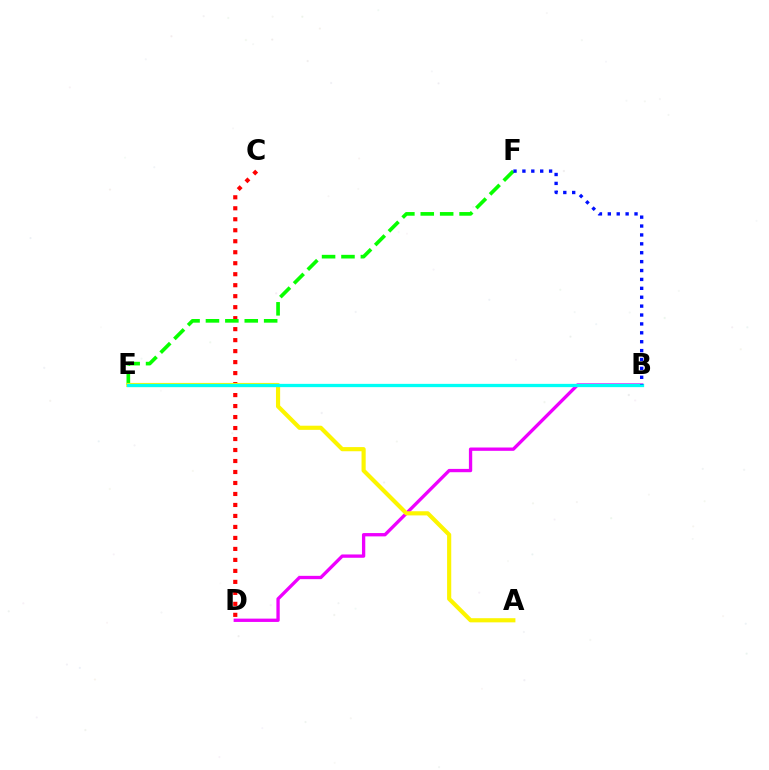{('C', 'D'): [{'color': '#ff0000', 'line_style': 'dotted', 'thickness': 2.99}], ('E', 'F'): [{'color': '#08ff00', 'line_style': 'dashed', 'thickness': 2.64}], ('B', 'D'): [{'color': '#ee00ff', 'line_style': 'solid', 'thickness': 2.39}], ('A', 'E'): [{'color': '#fcf500', 'line_style': 'solid', 'thickness': 2.99}], ('B', 'E'): [{'color': '#00fff6', 'line_style': 'solid', 'thickness': 2.36}], ('B', 'F'): [{'color': '#0010ff', 'line_style': 'dotted', 'thickness': 2.42}]}